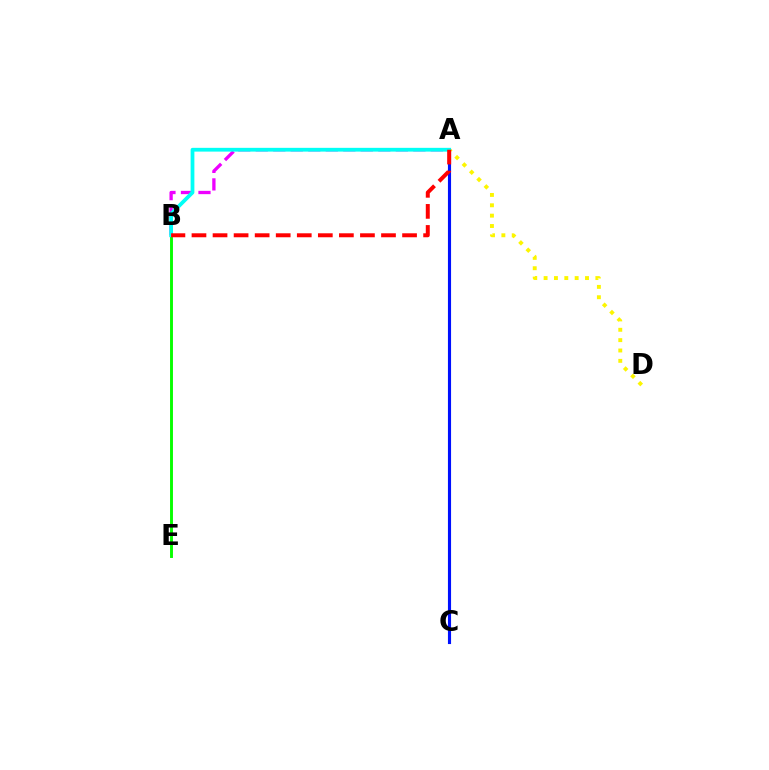{('B', 'E'): [{'color': '#08ff00', 'line_style': 'solid', 'thickness': 2.1}], ('A', 'C'): [{'color': '#0010ff', 'line_style': 'solid', 'thickness': 2.25}], ('A', 'B'): [{'color': '#ee00ff', 'line_style': 'dashed', 'thickness': 2.38}, {'color': '#00fff6', 'line_style': 'solid', 'thickness': 2.71}, {'color': '#ff0000', 'line_style': 'dashed', 'thickness': 2.86}], ('A', 'D'): [{'color': '#fcf500', 'line_style': 'dotted', 'thickness': 2.81}]}